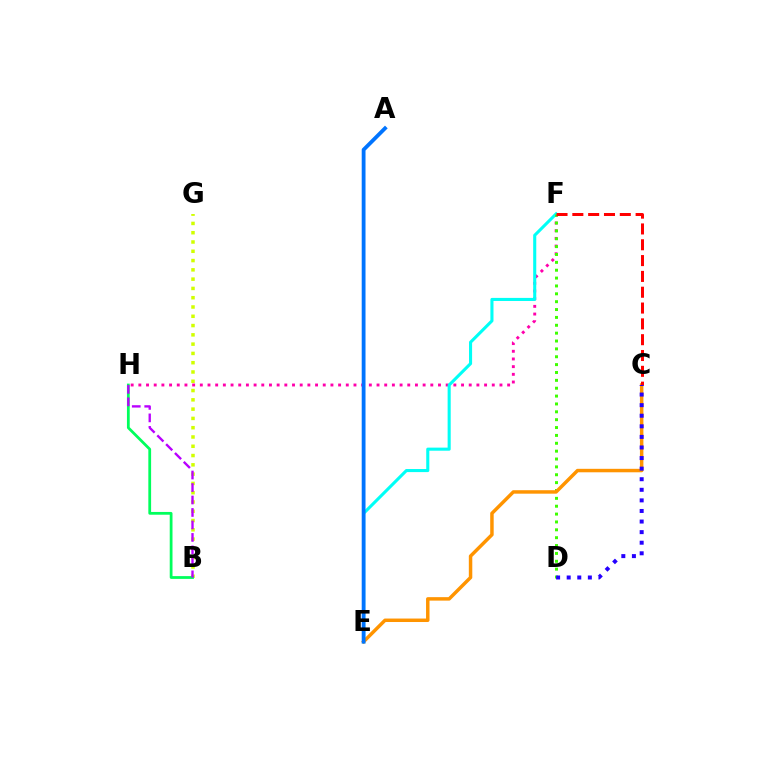{('F', 'H'): [{'color': '#ff00ac', 'line_style': 'dotted', 'thickness': 2.09}], ('E', 'F'): [{'color': '#00fff6', 'line_style': 'solid', 'thickness': 2.22}], ('B', 'G'): [{'color': '#d1ff00', 'line_style': 'dotted', 'thickness': 2.52}], ('B', 'H'): [{'color': '#00ff5c', 'line_style': 'solid', 'thickness': 2.0}, {'color': '#b900ff', 'line_style': 'dashed', 'thickness': 1.7}], ('D', 'F'): [{'color': '#3dff00', 'line_style': 'dotted', 'thickness': 2.14}], ('C', 'E'): [{'color': '#ff9400', 'line_style': 'solid', 'thickness': 2.5}], ('C', 'F'): [{'color': '#ff0000', 'line_style': 'dashed', 'thickness': 2.15}], ('C', 'D'): [{'color': '#2500ff', 'line_style': 'dotted', 'thickness': 2.88}], ('A', 'E'): [{'color': '#0074ff', 'line_style': 'solid', 'thickness': 2.74}]}